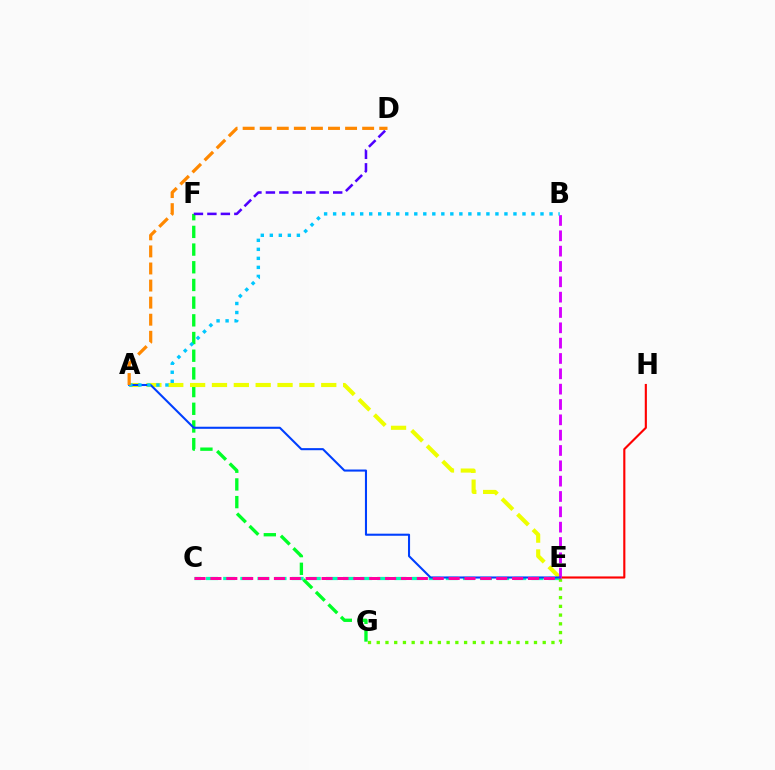{('F', 'G'): [{'color': '#00ff27', 'line_style': 'dashed', 'thickness': 2.4}], ('D', 'F'): [{'color': '#4f00ff', 'line_style': 'dashed', 'thickness': 1.83}], ('C', 'E'): [{'color': '#00ffaf', 'line_style': 'dashed', 'thickness': 2.33}, {'color': '#ff00a0', 'line_style': 'dashed', 'thickness': 2.16}], ('E', 'H'): [{'color': '#ff0000', 'line_style': 'solid', 'thickness': 1.53}], ('E', 'G'): [{'color': '#66ff00', 'line_style': 'dotted', 'thickness': 2.37}], ('A', 'E'): [{'color': '#eeff00', 'line_style': 'dashed', 'thickness': 2.97}, {'color': '#003fff', 'line_style': 'solid', 'thickness': 1.5}], ('B', 'E'): [{'color': '#d600ff', 'line_style': 'dashed', 'thickness': 2.08}], ('A', 'B'): [{'color': '#00c7ff', 'line_style': 'dotted', 'thickness': 2.45}], ('A', 'D'): [{'color': '#ff8800', 'line_style': 'dashed', 'thickness': 2.32}]}